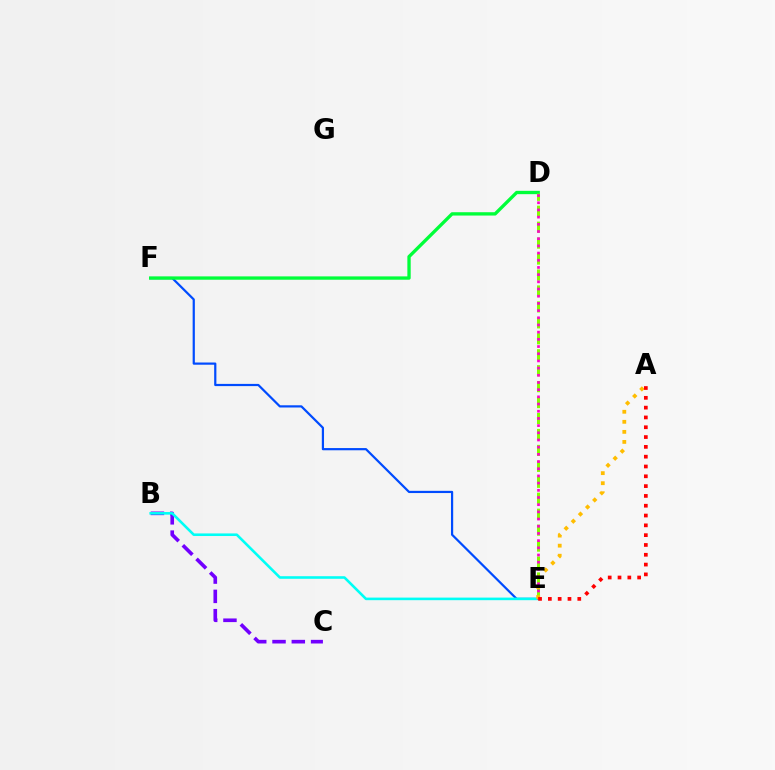{('B', 'C'): [{'color': '#7200ff', 'line_style': 'dashed', 'thickness': 2.62}], ('E', 'F'): [{'color': '#004bff', 'line_style': 'solid', 'thickness': 1.59}], ('D', 'F'): [{'color': '#00ff39', 'line_style': 'solid', 'thickness': 2.4}], ('B', 'E'): [{'color': '#00fff6', 'line_style': 'solid', 'thickness': 1.87}], ('D', 'E'): [{'color': '#84ff00', 'line_style': 'dashed', 'thickness': 2.17}, {'color': '#ff00cf', 'line_style': 'dotted', 'thickness': 1.95}], ('A', 'E'): [{'color': '#ffbd00', 'line_style': 'dotted', 'thickness': 2.73}, {'color': '#ff0000', 'line_style': 'dotted', 'thickness': 2.67}]}